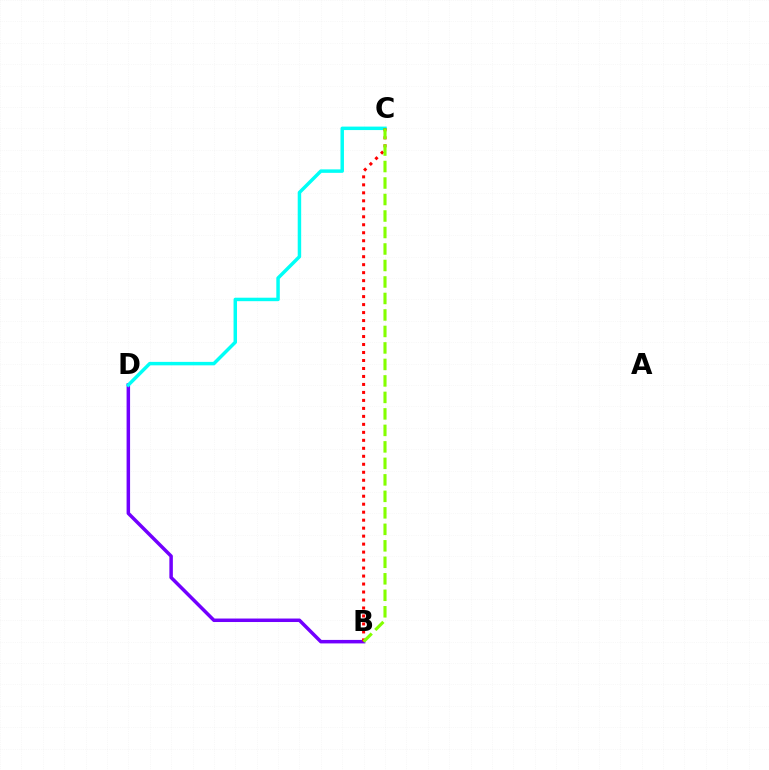{('B', 'D'): [{'color': '#7200ff', 'line_style': 'solid', 'thickness': 2.52}], ('C', 'D'): [{'color': '#00fff6', 'line_style': 'solid', 'thickness': 2.5}], ('B', 'C'): [{'color': '#ff0000', 'line_style': 'dotted', 'thickness': 2.17}, {'color': '#84ff00', 'line_style': 'dashed', 'thickness': 2.24}]}